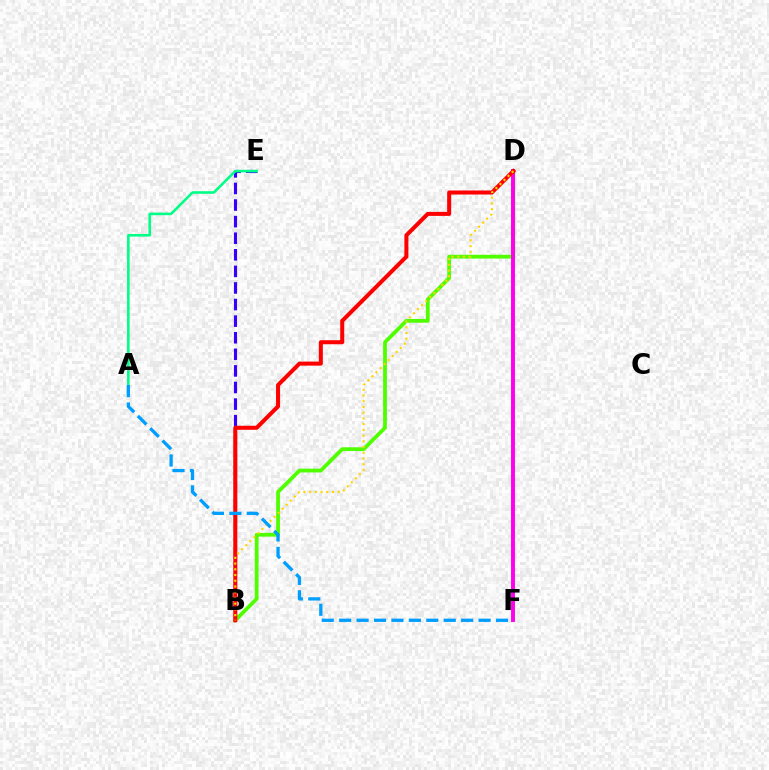{('B', 'E'): [{'color': '#3700ff', 'line_style': 'dashed', 'thickness': 2.25}], ('B', 'D'): [{'color': '#4fff00', 'line_style': 'solid', 'thickness': 2.72}, {'color': '#ff0000', 'line_style': 'solid', 'thickness': 2.9}, {'color': '#ffd500', 'line_style': 'dotted', 'thickness': 1.56}], ('D', 'F'): [{'color': '#ff00ed', 'line_style': 'solid', 'thickness': 2.83}], ('A', 'E'): [{'color': '#00ff86', 'line_style': 'solid', 'thickness': 1.88}], ('A', 'F'): [{'color': '#009eff', 'line_style': 'dashed', 'thickness': 2.37}]}